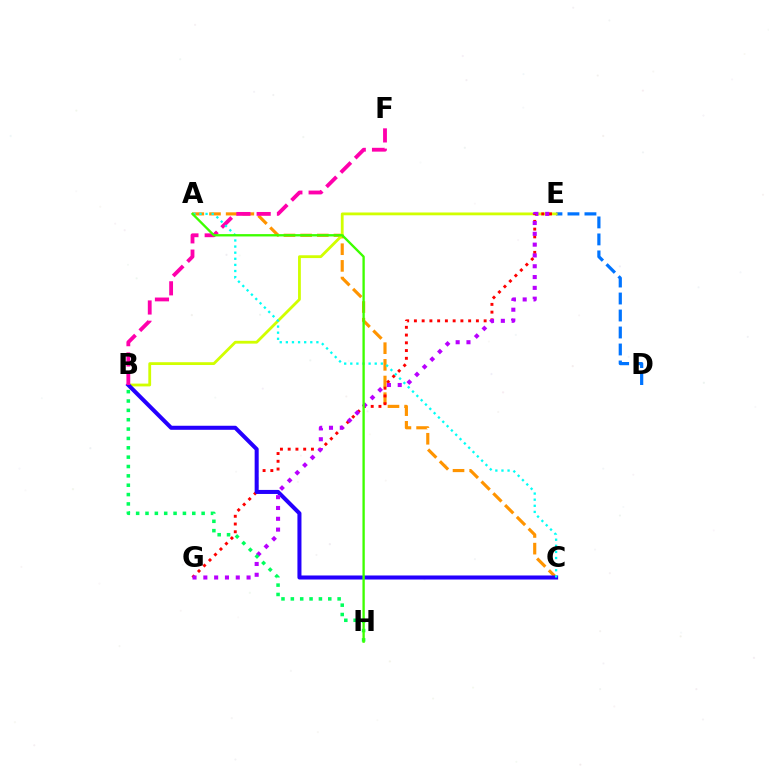{('D', 'E'): [{'color': '#0074ff', 'line_style': 'dashed', 'thickness': 2.31}], ('A', 'C'): [{'color': '#ff9400', 'line_style': 'dashed', 'thickness': 2.26}, {'color': '#00fff6', 'line_style': 'dotted', 'thickness': 1.66}], ('B', 'E'): [{'color': '#d1ff00', 'line_style': 'solid', 'thickness': 2.02}], ('E', 'G'): [{'color': '#ff0000', 'line_style': 'dotted', 'thickness': 2.11}, {'color': '#b900ff', 'line_style': 'dotted', 'thickness': 2.94}], ('B', 'C'): [{'color': '#2500ff', 'line_style': 'solid', 'thickness': 2.91}], ('B', 'H'): [{'color': '#00ff5c', 'line_style': 'dotted', 'thickness': 2.54}], ('B', 'F'): [{'color': '#ff00ac', 'line_style': 'dashed', 'thickness': 2.75}], ('A', 'H'): [{'color': '#3dff00', 'line_style': 'solid', 'thickness': 1.69}]}